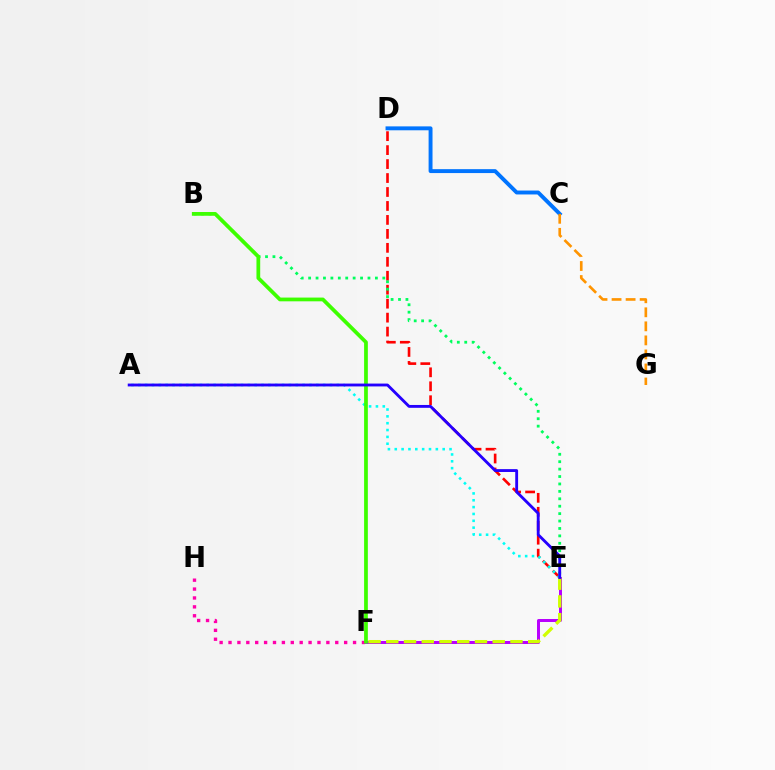{('D', 'E'): [{'color': '#ff0000', 'line_style': 'dashed', 'thickness': 1.9}], ('A', 'E'): [{'color': '#00fff6', 'line_style': 'dotted', 'thickness': 1.86}, {'color': '#2500ff', 'line_style': 'solid', 'thickness': 2.05}], ('F', 'H'): [{'color': '#ff00ac', 'line_style': 'dotted', 'thickness': 2.42}], ('B', 'E'): [{'color': '#00ff5c', 'line_style': 'dotted', 'thickness': 2.02}], ('E', 'F'): [{'color': '#b900ff', 'line_style': 'solid', 'thickness': 2.15}, {'color': '#d1ff00', 'line_style': 'dashed', 'thickness': 2.41}], ('B', 'F'): [{'color': '#3dff00', 'line_style': 'solid', 'thickness': 2.69}], ('C', 'D'): [{'color': '#0074ff', 'line_style': 'solid', 'thickness': 2.82}], ('C', 'G'): [{'color': '#ff9400', 'line_style': 'dashed', 'thickness': 1.91}]}